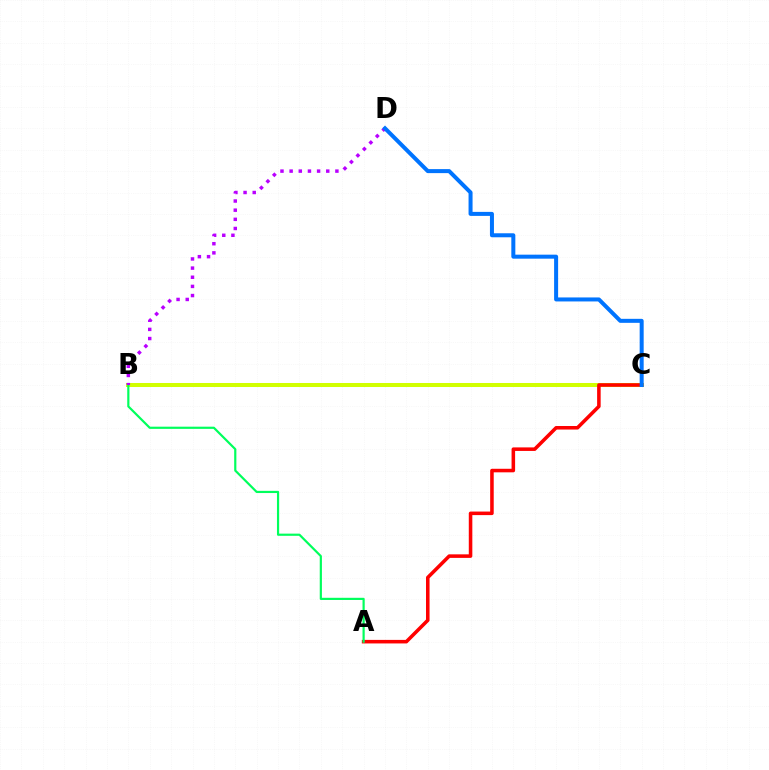{('B', 'C'): [{'color': '#d1ff00', 'line_style': 'solid', 'thickness': 2.89}], ('A', 'C'): [{'color': '#ff0000', 'line_style': 'solid', 'thickness': 2.55}], ('A', 'B'): [{'color': '#00ff5c', 'line_style': 'solid', 'thickness': 1.57}], ('B', 'D'): [{'color': '#b900ff', 'line_style': 'dotted', 'thickness': 2.49}], ('C', 'D'): [{'color': '#0074ff', 'line_style': 'solid', 'thickness': 2.89}]}